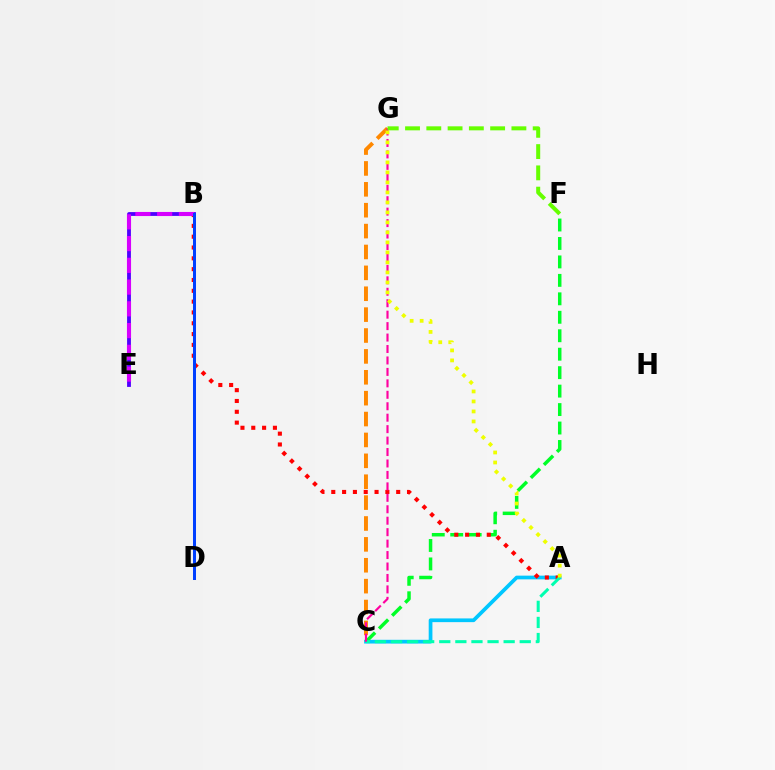{('A', 'C'): [{'color': '#00c7ff', 'line_style': 'solid', 'thickness': 2.68}, {'color': '#00ffaf', 'line_style': 'dashed', 'thickness': 2.19}], ('B', 'E'): [{'color': '#4f00ff', 'line_style': 'solid', 'thickness': 2.75}, {'color': '#d600ff', 'line_style': 'dashed', 'thickness': 2.95}], ('C', 'F'): [{'color': '#00ff27', 'line_style': 'dashed', 'thickness': 2.51}], ('A', 'B'): [{'color': '#ff0000', 'line_style': 'dotted', 'thickness': 2.94}], ('C', 'G'): [{'color': '#ff8800', 'line_style': 'dashed', 'thickness': 2.84}, {'color': '#ff00a0', 'line_style': 'dashed', 'thickness': 1.56}], ('B', 'D'): [{'color': '#003fff', 'line_style': 'solid', 'thickness': 2.16}], ('F', 'G'): [{'color': '#66ff00', 'line_style': 'dashed', 'thickness': 2.89}], ('A', 'G'): [{'color': '#eeff00', 'line_style': 'dotted', 'thickness': 2.72}]}